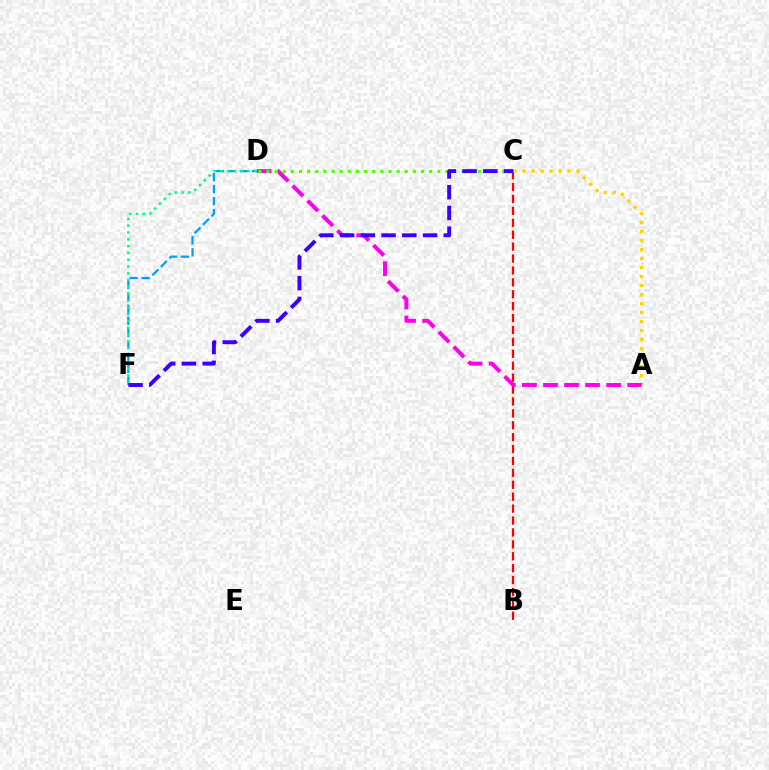{('B', 'C'): [{'color': '#ff0000', 'line_style': 'dashed', 'thickness': 1.62}], ('A', 'C'): [{'color': '#ffd500', 'line_style': 'dotted', 'thickness': 2.45}], ('A', 'D'): [{'color': '#ff00ed', 'line_style': 'dashed', 'thickness': 2.86}], ('D', 'F'): [{'color': '#009eff', 'line_style': 'dashed', 'thickness': 1.63}, {'color': '#00ff86', 'line_style': 'dotted', 'thickness': 1.85}], ('C', 'D'): [{'color': '#4fff00', 'line_style': 'dotted', 'thickness': 2.21}], ('C', 'F'): [{'color': '#3700ff', 'line_style': 'dashed', 'thickness': 2.82}]}